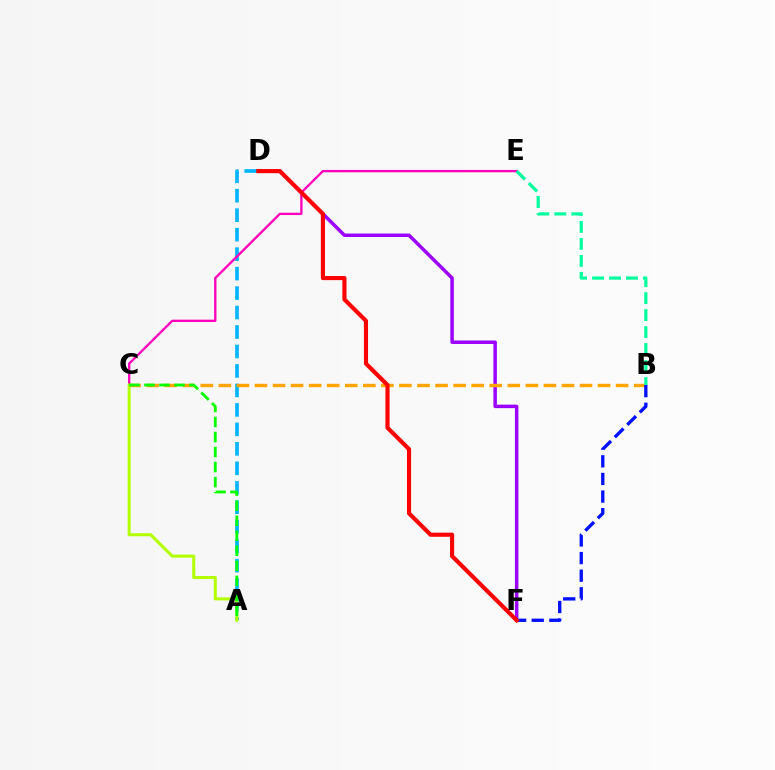{('D', 'F'): [{'color': '#9b00ff', 'line_style': 'solid', 'thickness': 2.51}, {'color': '#ff0000', 'line_style': 'solid', 'thickness': 2.97}], ('A', 'D'): [{'color': '#00b5ff', 'line_style': 'dashed', 'thickness': 2.64}], ('B', 'C'): [{'color': '#ffa500', 'line_style': 'dashed', 'thickness': 2.45}], ('C', 'E'): [{'color': '#ff00bd', 'line_style': 'solid', 'thickness': 1.68}], ('B', 'F'): [{'color': '#0010ff', 'line_style': 'dashed', 'thickness': 2.39}], ('B', 'E'): [{'color': '#00ff9d', 'line_style': 'dashed', 'thickness': 2.31}], ('A', 'C'): [{'color': '#b3ff00', 'line_style': 'solid', 'thickness': 2.2}, {'color': '#08ff00', 'line_style': 'dashed', 'thickness': 2.04}]}